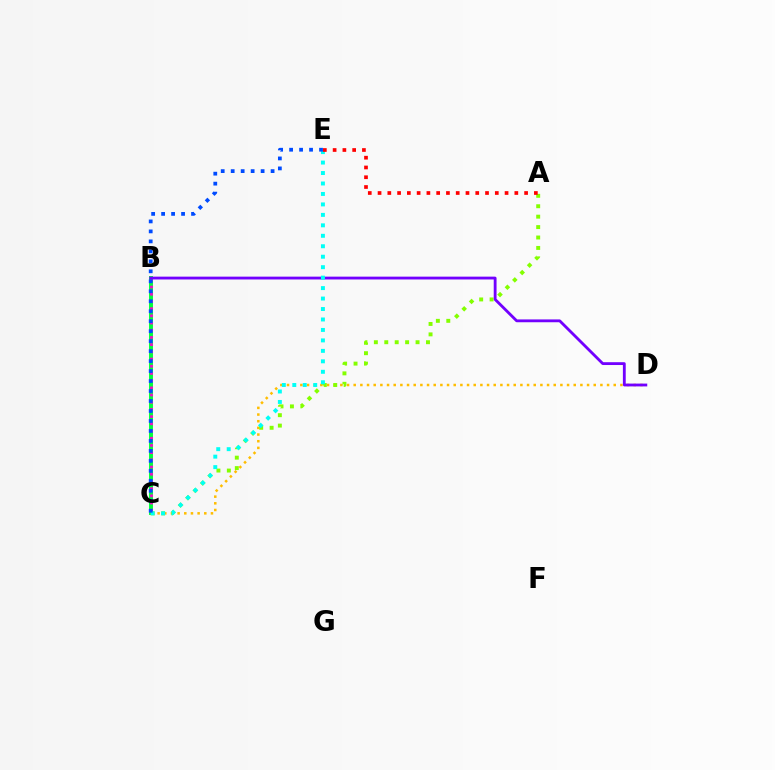{('C', 'D'): [{'color': '#ffbd00', 'line_style': 'dotted', 'thickness': 1.81}], ('B', 'C'): [{'color': '#00ff39', 'line_style': 'solid', 'thickness': 2.83}, {'color': '#ff00cf', 'line_style': 'dotted', 'thickness': 1.96}], ('A', 'C'): [{'color': '#84ff00', 'line_style': 'dotted', 'thickness': 2.83}], ('B', 'D'): [{'color': '#7200ff', 'line_style': 'solid', 'thickness': 2.04}], ('C', 'E'): [{'color': '#00fff6', 'line_style': 'dotted', 'thickness': 2.84}, {'color': '#004bff', 'line_style': 'dotted', 'thickness': 2.71}], ('A', 'E'): [{'color': '#ff0000', 'line_style': 'dotted', 'thickness': 2.65}]}